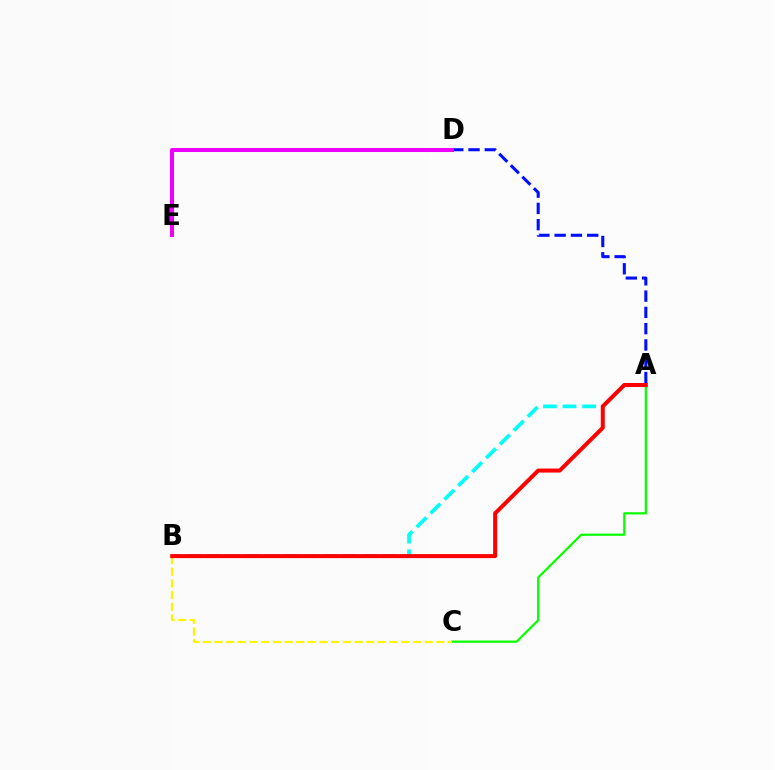{('A', 'D'): [{'color': '#0010ff', 'line_style': 'dashed', 'thickness': 2.21}], ('A', 'C'): [{'color': '#08ff00', 'line_style': 'solid', 'thickness': 1.6}], ('A', 'B'): [{'color': '#00fff6', 'line_style': 'dashed', 'thickness': 2.66}, {'color': '#ff0000', 'line_style': 'solid', 'thickness': 2.89}], ('B', 'C'): [{'color': '#fcf500', 'line_style': 'dashed', 'thickness': 1.59}], ('D', 'E'): [{'color': '#ee00ff', 'line_style': 'solid', 'thickness': 2.9}]}